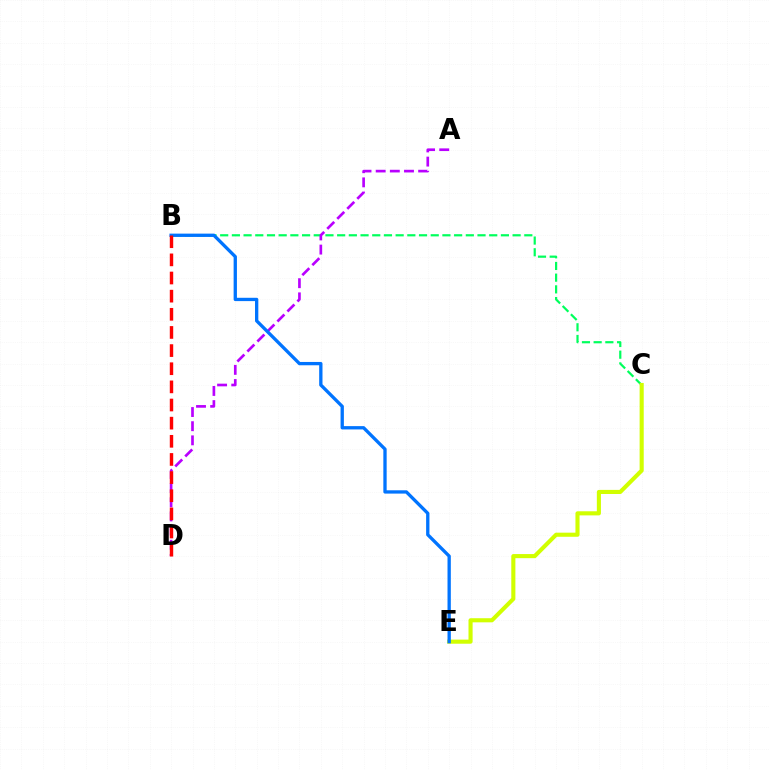{('B', 'C'): [{'color': '#00ff5c', 'line_style': 'dashed', 'thickness': 1.59}], ('C', 'E'): [{'color': '#d1ff00', 'line_style': 'solid', 'thickness': 2.96}], ('A', 'D'): [{'color': '#b900ff', 'line_style': 'dashed', 'thickness': 1.92}], ('B', 'E'): [{'color': '#0074ff', 'line_style': 'solid', 'thickness': 2.38}], ('B', 'D'): [{'color': '#ff0000', 'line_style': 'dashed', 'thickness': 2.46}]}